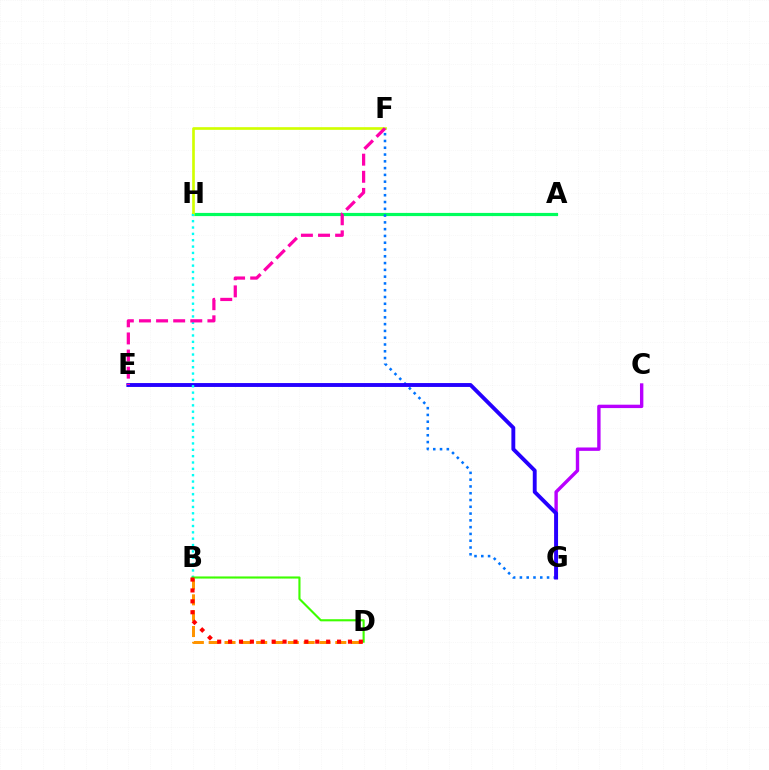{('A', 'H'): [{'color': '#00ff5c', 'line_style': 'solid', 'thickness': 2.29}], ('F', 'H'): [{'color': '#d1ff00', 'line_style': 'solid', 'thickness': 1.92}], ('F', 'G'): [{'color': '#0074ff', 'line_style': 'dotted', 'thickness': 1.84}], ('B', 'D'): [{'color': '#ff9400', 'line_style': 'dashed', 'thickness': 2.15}, {'color': '#3dff00', 'line_style': 'solid', 'thickness': 1.53}, {'color': '#ff0000', 'line_style': 'dotted', 'thickness': 2.96}], ('C', 'G'): [{'color': '#b900ff', 'line_style': 'solid', 'thickness': 2.44}], ('E', 'G'): [{'color': '#2500ff', 'line_style': 'solid', 'thickness': 2.79}], ('B', 'H'): [{'color': '#00fff6', 'line_style': 'dotted', 'thickness': 1.73}], ('E', 'F'): [{'color': '#ff00ac', 'line_style': 'dashed', 'thickness': 2.32}]}